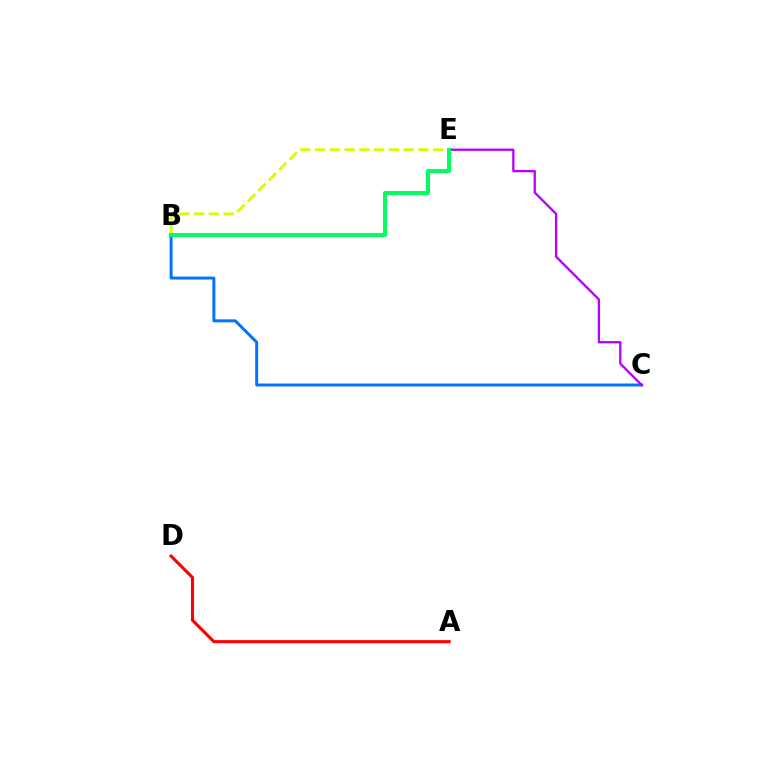{('B', 'E'): [{'color': '#d1ff00', 'line_style': 'dashed', 'thickness': 2.0}, {'color': '#00ff5c', 'line_style': 'solid', 'thickness': 2.87}], ('B', 'C'): [{'color': '#0074ff', 'line_style': 'solid', 'thickness': 2.13}], ('A', 'D'): [{'color': '#ff0000', 'line_style': 'solid', 'thickness': 2.23}], ('C', 'E'): [{'color': '#b900ff', 'line_style': 'solid', 'thickness': 1.67}]}